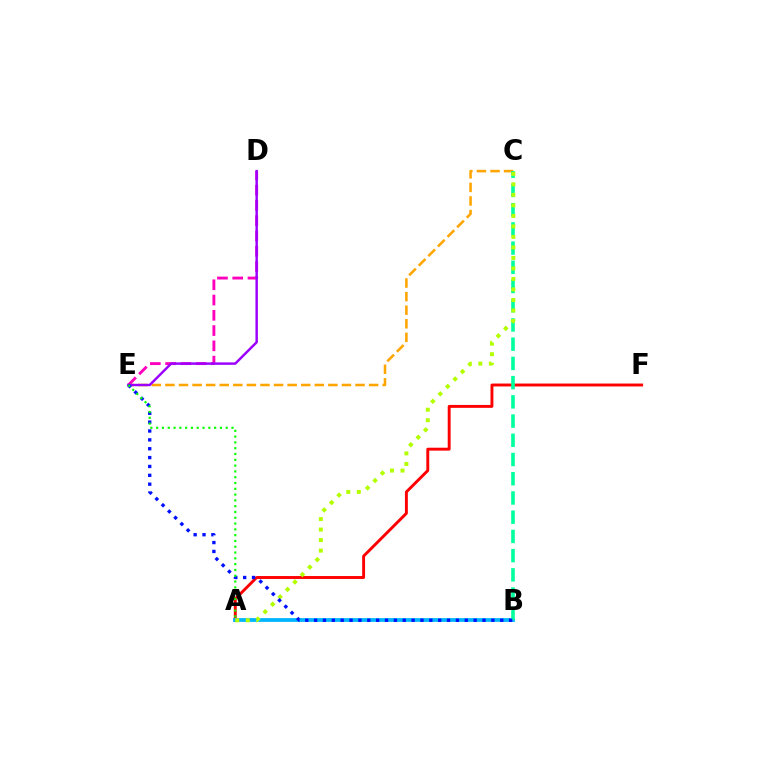{('A', 'F'): [{'color': '#ff0000', 'line_style': 'solid', 'thickness': 2.1}], ('A', 'B'): [{'color': '#00b5ff', 'line_style': 'solid', 'thickness': 2.72}], ('C', 'E'): [{'color': '#ffa500', 'line_style': 'dashed', 'thickness': 1.84}], ('B', 'C'): [{'color': '#00ff9d', 'line_style': 'dashed', 'thickness': 2.61}], ('A', 'C'): [{'color': '#b3ff00', 'line_style': 'dotted', 'thickness': 2.86}], ('D', 'E'): [{'color': '#ff00bd', 'line_style': 'dashed', 'thickness': 2.07}, {'color': '#9b00ff', 'line_style': 'solid', 'thickness': 1.76}], ('B', 'E'): [{'color': '#0010ff', 'line_style': 'dotted', 'thickness': 2.41}], ('A', 'E'): [{'color': '#08ff00', 'line_style': 'dotted', 'thickness': 1.58}]}